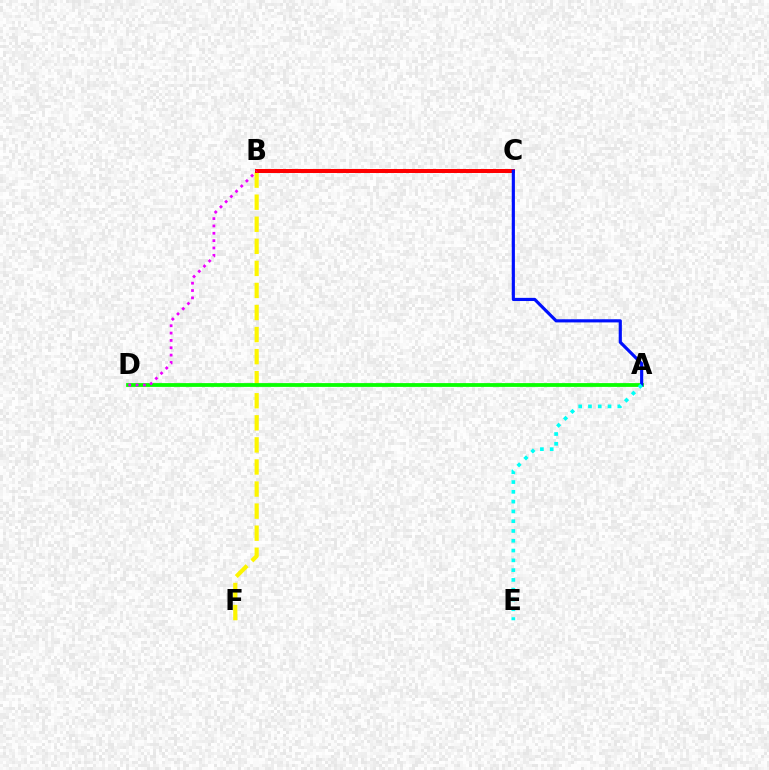{('B', 'F'): [{'color': '#fcf500', 'line_style': 'dashed', 'thickness': 3.0}], ('A', 'D'): [{'color': '#08ff00', 'line_style': 'solid', 'thickness': 2.73}], ('B', 'C'): [{'color': '#ff0000', 'line_style': 'solid', 'thickness': 2.88}], ('A', 'C'): [{'color': '#0010ff', 'line_style': 'solid', 'thickness': 2.28}], ('A', 'E'): [{'color': '#00fff6', 'line_style': 'dotted', 'thickness': 2.66}], ('B', 'D'): [{'color': '#ee00ff', 'line_style': 'dotted', 'thickness': 2.0}]}